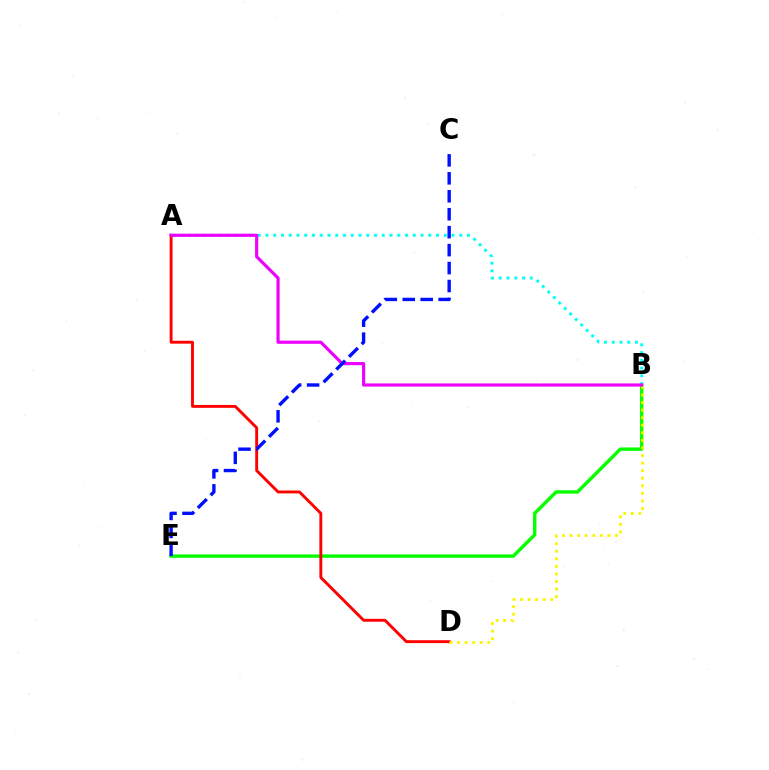{('B', 'E'): [{'color': '#08ff00', 'line_style': 'solid', 'thickness': 2.46}], ('A', 'B'): [{'color': '#00fff6', 'line_style': 'dotted', 'thickness': 2.11}, {'color': '#ee00ff', 'line_style': 'solid', 'thickness': 2.27}], ('A', 'D'): [{'color': '#ff0000', 'line_style': 'solid', 'thickness': 2.09}], ('B', 'D'): [{'color': '#fcf500', 'line_style': 'dotted', 'thickness': 2.06}], ('C', 'E'): [{'color': '#0010ff', 'line_style': 'dashed', 'thickness': 2.44}]}